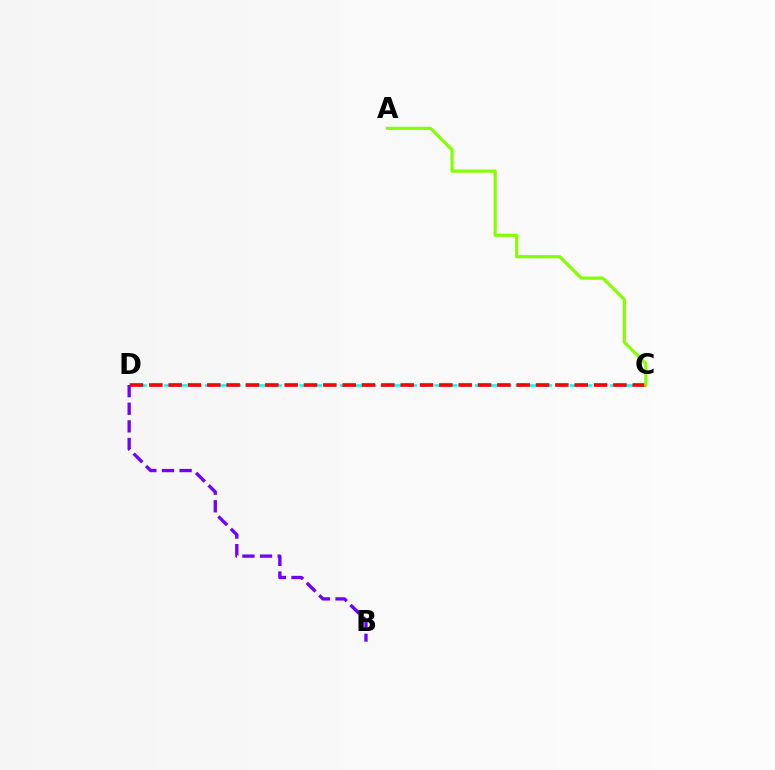{('C', 'D'): [{'color': '#00fff6', 'line_style': 'dashed', 'thickness': 1.83}, {'color': '#ff0000', 'line_style': 'dashed', 'thickness': 2.63}], ('A', 'C'): [{'color': '#84ff00', 'line_style': 'solid', 'thickness': 2.28}], ('B', 'D'): [{'color': '#7200ff', 'line_style': 'dashed', 'thickness': 2.39}]}